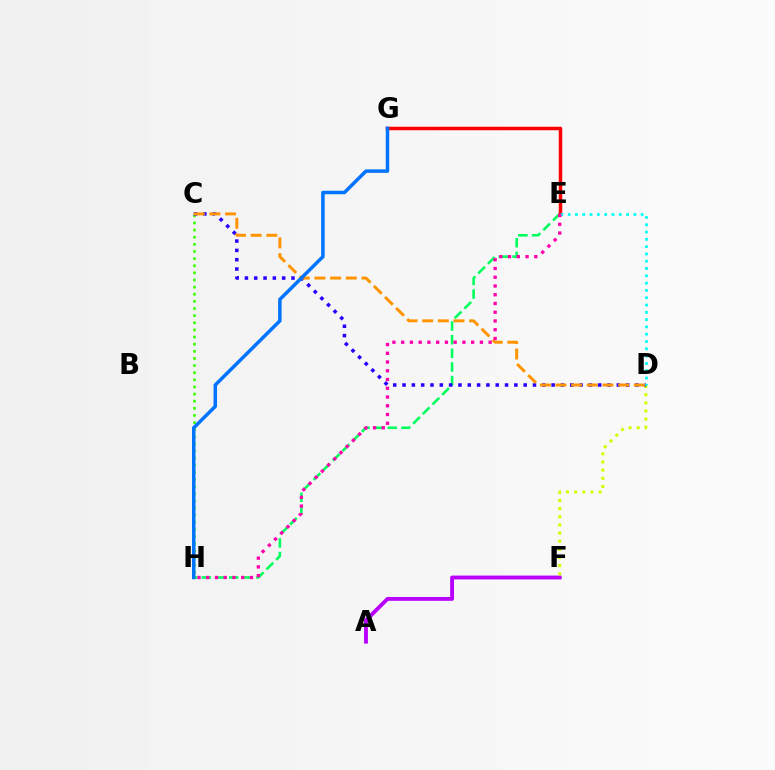{('E', 'H'): [{'color': '#00ff5c', 'line_style': 'dashed', 'thickness': 1.85}, {'color': '#ff00ac', 'line_style': 'dotted', 'thickness': 2.38}], ('C', 'H'): [{'color': '#3dff00', 'line_style': 'dotted', 'thickness': 1.94}], ('A', 'F'): [{'color': '#b900ff', 'line_style': 'solid', 'thickness': 2.78}], ('E', 'G'): [{'color': '#ff0000', 'line_style': 'solid', 'thickness': 2.51}], ('D', 'F'): [{'color': '#d1ff00', 'line_style': 'dotted', 'thickness': 2.21}], ('C', 'D'): [{'color': '#2500ff', 'line_style': 'dotted', 'thickness': 2.53}, {'color': '#ff9400', 'line_style': 'dashed', 'thickness': 2.13}], ('D', 'E'): [{'color': '#00fff6', 'line_style': 'dotted', 'thickness': 1.98}], ('G', 'H'): [{'color': '#0074ff', 'line_style': 'solid', 'thickness': 2.51}]}